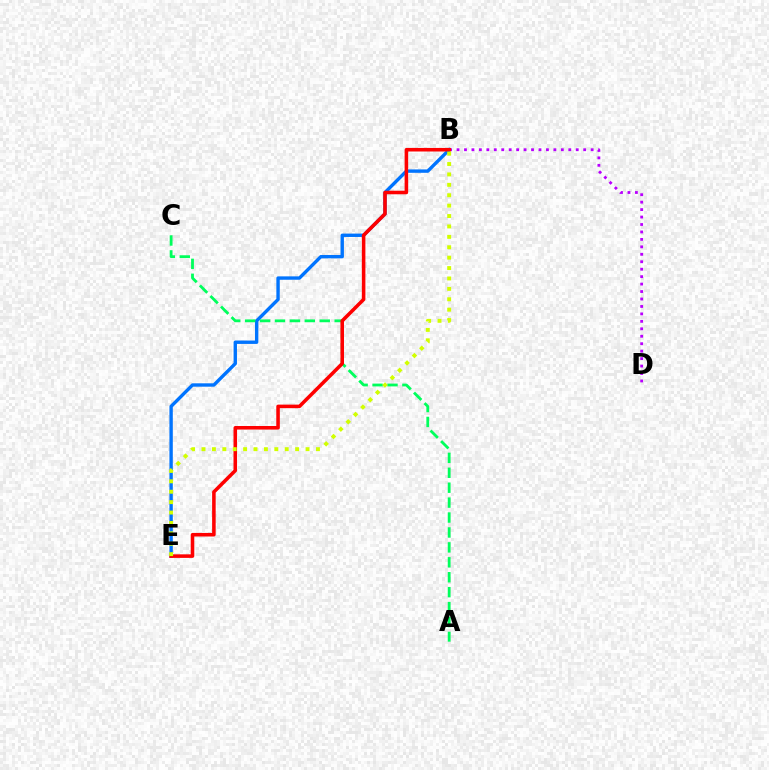{('B', 'E'): [{'color': '#0074ff', 'line_style': 'solid', 'thickness': 2.43}, {'color': '#ff0000', 'line_style': 'solid', 'thickness': 2.56}, {'color': '#d1ff00', 'line_style': 'dotted', 'thickness': 2.83}], ('A', 'C'): [{'color': '#00ff5c', 'line_style': 'dashed', 'thickness': 2.03}], ('B', 'D'): [{'color': '#b900ff', 'line_style': 'dotted', 'thickness': 2.02}]}